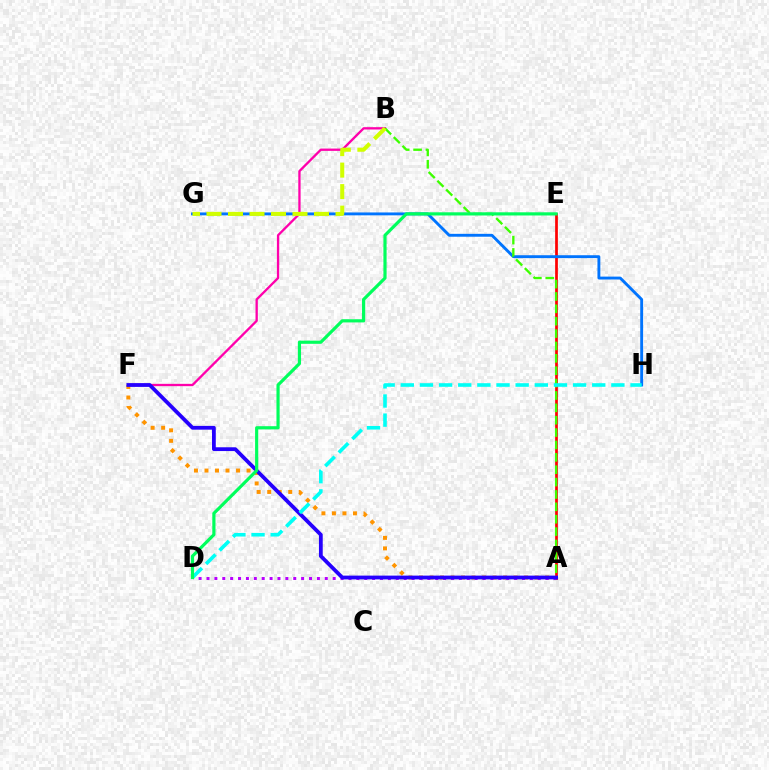{('A', 'E'): [{'color': '#ff0000', 'line_style': 'solid', 'thickness': 1.96}], ('B', 'F'): [{'color': '#ff00ac', 'line_style': 'solid', 'thickness': 1.67}], ('G', 'H'): [{'color': '#0074ff', 'line_style': 'solid', 'thickness': 2.08}], ('A', 'B'): [{'color': '#3dff00', 'line_style': 'dashed', 'thickness': 1.68}], ('A', 'F'): [{'color': '#ff9400', 'line_style': 'dotted', 'thickness': 2.86}, {'color': '#2500ff', 'line_style': 'solid', 'thickness': 2.72}], ('A', 'D'): [{'color': '#b900ff', 'line_style': 'dotted', 'thickness': 2.14}], ('B', 'G'): [{'color': '#d1ff00', 'line_style': 'dashed', 'thickness': 2.92}], ('D', 'H'): [{'color': '#00fff6', 'line_style': 'dashed', 'thickness': 2.6}], ('D', 'E'): [{'color': '#00ff5c', 'line_style': 'solid', 'thickness': 2.29}]}